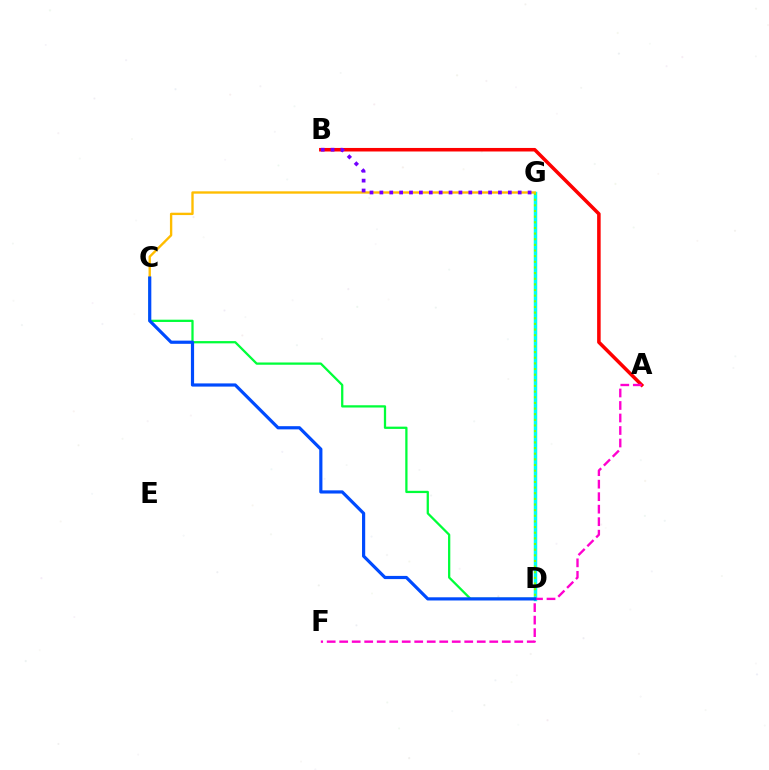{('A', 'B'): [{'color': '#ff0000', 'line_style': 'solid', 'thickness': 2.55}], ('D', 'G'): [{'color': '#00fff6', 'line_style': 'solid', 'thickness': 2.49}, {'color': '#84ff00', 'line_style': 'dotted', 'thickness': 1.53}], ('A', 'F'): [{'color': '#ff00cf', 'line_style': 'dashed', 'thickness': 1.7}], ('C', 'G'): [{'color': '#ffbd00', 'line_style': 'solid', 'thickness': 1.7}], ('C', 'D'): [{'color': '#00ff39', 'line_style': 'solid', 'thickness': 1.63}, {'color': '#004bff', 'line_style': 'solid', 'thickness': 2.29}], ('B', 'G'): [{'color': '#7200ff', 'line_style': 'dotted', 'thickness': 2.68}]}